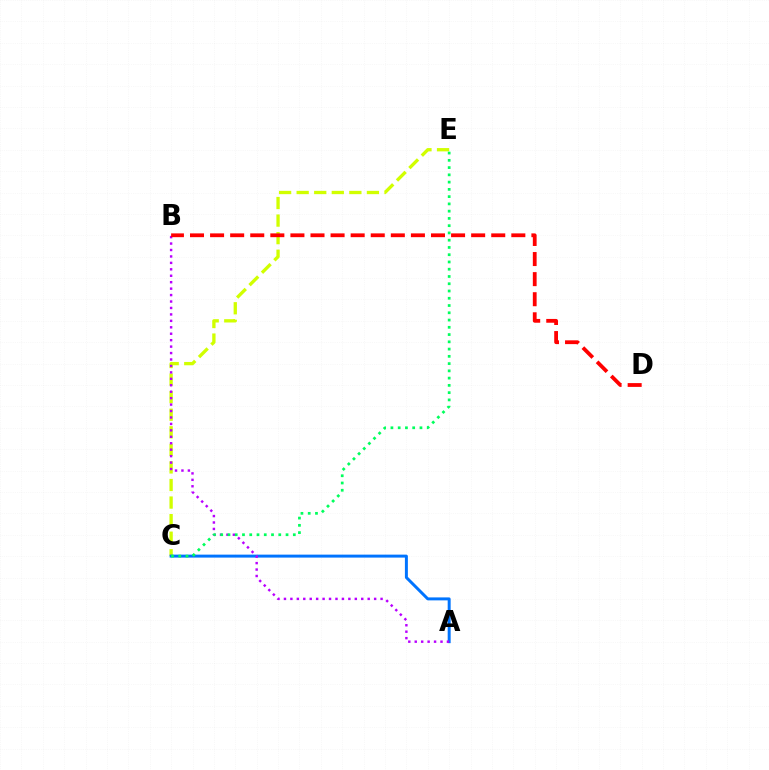{('C', 'E'): [{'color': '#d1ff00', 'line_style': 'dashed', 'thickness': 2.39}, {'color': '#00ff5c', 'line_style': 'dotted', 'thickness': 1.97}], ('A', 'C'): [{'color': '#0074ff', 'line_style': 'solid', 'thickness': 2.14}], ('A', 'B'): [{'color': '#b900ff', 'line_style': 'dotted', 'thickness': 1.75}], ('B', 'D'): [{'color': '#ff0000', 'line_style': 'dashed', 'thickness': 2.73}]}